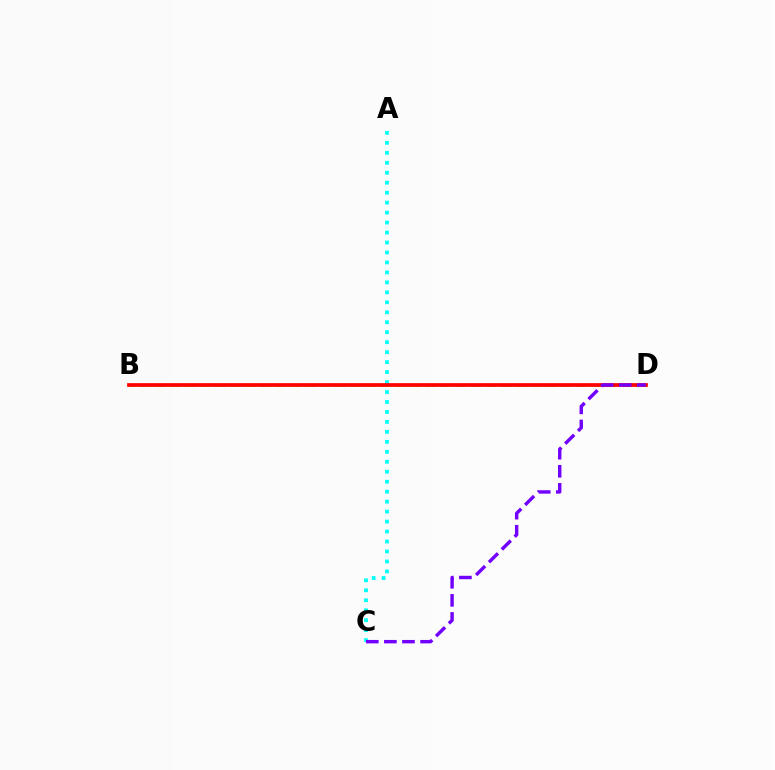{('A', 'C'): [{'color': '#00fff6', 'line_style': 'dotted', 'thickness': 2.71}], ('B', 'D'): [{'color': '#84ff00', 'line_style': 'dashed', 'thickness': 2.04}, {'color': '#ff0000', 'line_style': 'solid', 'thickness': 2.67}], ('C', 'D'): [{'color': '#7200ff', 'line_style': 'dashed', 'thickness': 2.46}]}